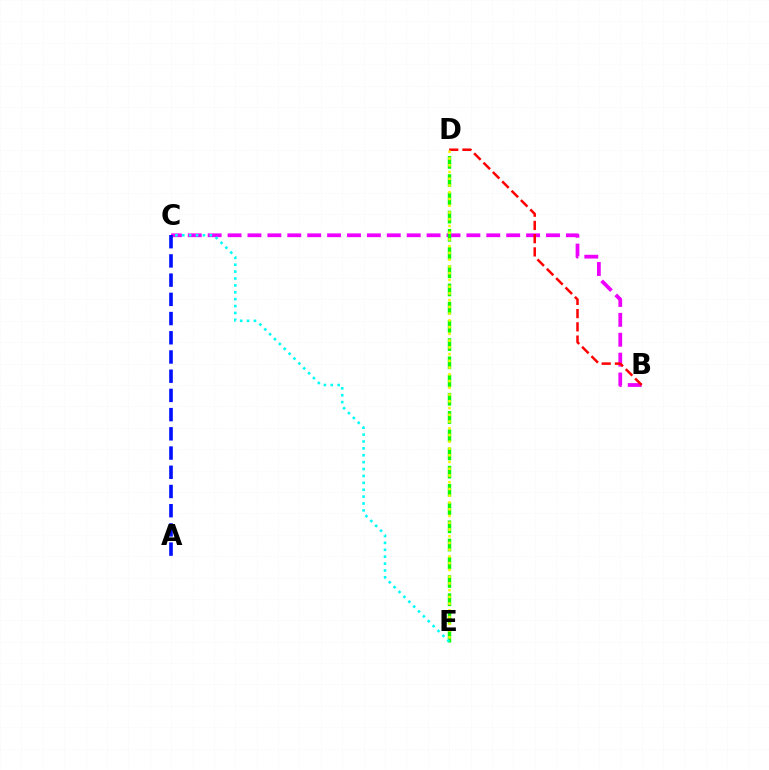{('B', 'C'): [{'color': '#ee00ff', 'line_style': 'dashed', 'thickness': 2.7}], ('B', 'D'): [{'color': '#ff0000', 'line_style': 'dashed', 'thickness': 1.8}], ('D', 'E'): [{'color': '#08ff00', 'line_style': 'dashed', 'thickness': 2.48}, {'color': '#fcf500', 'line_style': 'dotted', 'thickness': 1.83}], ('C', 'E'): [{'color': '#00fff6', 'line_style': 'dotted', 'thickness': 1.87}], ('A', 'C'): [{'color': '#0010ff', 'line_style': 'dashed', 'thickness': 2.61}]}